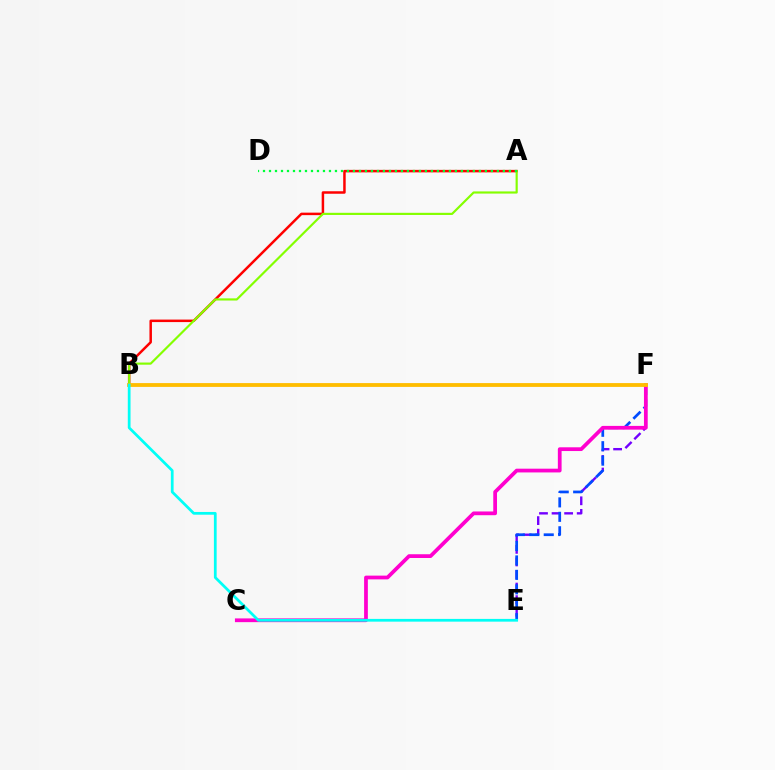{('E', 'F'): [{'color': '#7200ff', 'line_style': 'dashed', 'thickness': 1.71}, {'color': '#004bff', 'line_style': 'dashed', 'thickness': 1.96}], ('A', 'B'): [{'color': '#ff0000', 'line_style': 'solid', 'thickness': 1.79}, {'color': '#84ff00', 'line_style': 'solid', 'thickness': 1.56}], ('A', 'D'): [{'color': '#00ff39', 'line_style': 'dotted', 'thickness': 1.63}], ('C', 'F'): [{'color': '#ff00cf', 'line_style': 'solid', 'thickness': 2.7}], ('B', 'F'): [{'color': '#ffbd00', 'line_style': 'solid', 'thickness': 2.75}], ('B', 'E'): [{'color': '#00fff6', 'line_style': 'solid', 'thickness': 1.98}]}